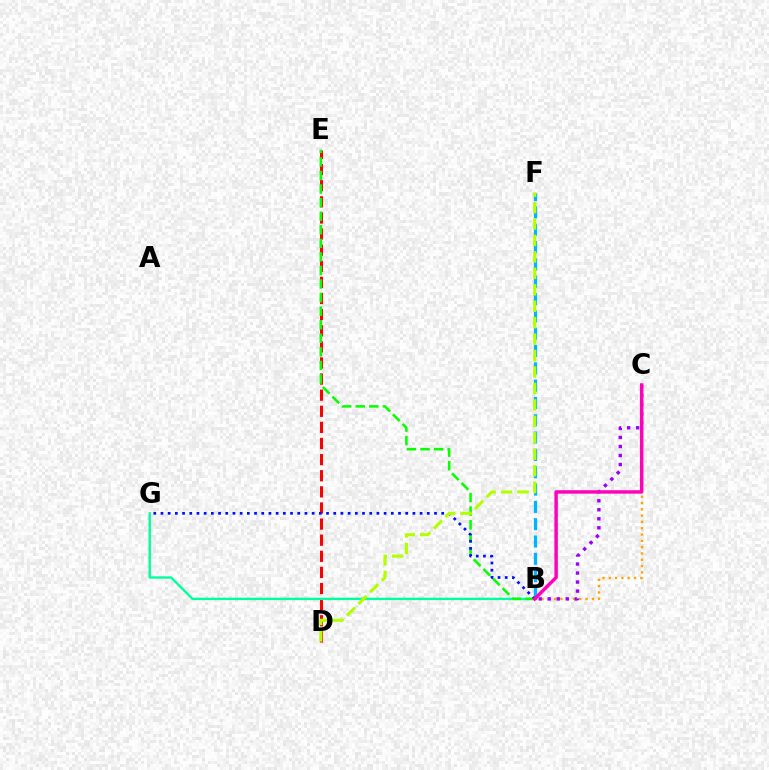{('B', 'C'): [{'color': '#ffa500', 'line_style': 'dotted', 'thickness': 1.71}, {'color': '#9b00ff', 'line_style': 'dotted', 'thickness': 2.45}, {'color': '#ff00bd', 'line_style': 'solid', 'thickness': 2.49}], ('B', 'F'): [{'color': '#00b5ff', 'line_style': 'dashed', 'thickness': 2.35}], ('D', 'E'): [{'color': '#ff0000', 'line_style': 'dashed', 'thickness': 2.19}], ('B', 'G'): [{'color': '#00ff9d', 'line_style': 'solid', 'thickness': 1.7}, {'color': '#0010ff', 'line_style': 'dotted', 'thickness': 1.96}], ('B', 'E'): [{'color': '#08ff00', 'line_style': 'dashed', 'thickness': 1.84}], ('D', 'F'): [{'color': '#b3ff00', 'line_style': 'dashed', 'thickness': 2.23}]}